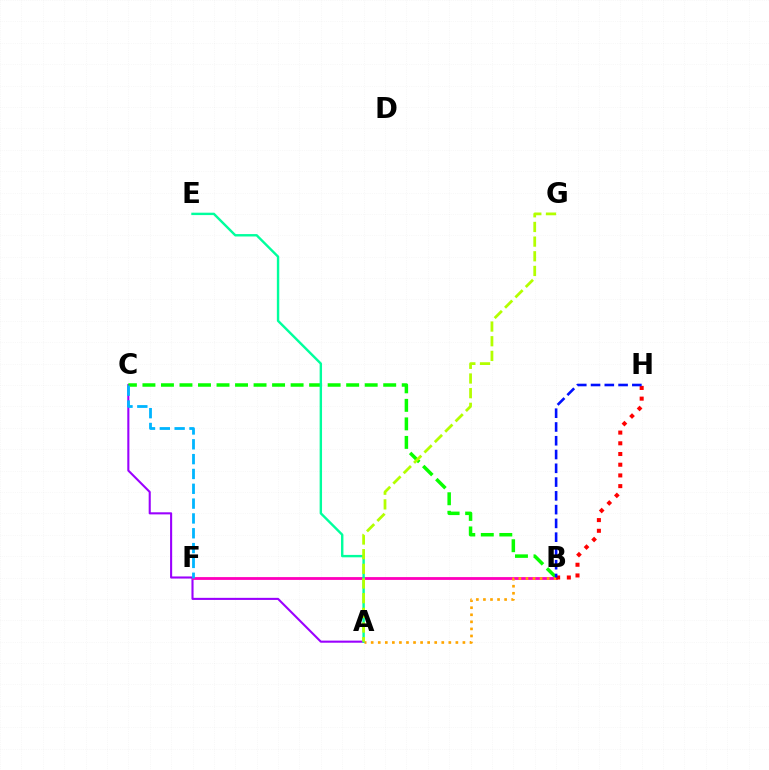{('A', 'C'): [{'color': '#9b00ff', 'line_style': 'solid', 'thickness': 1.51}], ('B', 'C'): [{'color': '#08ff00', 'line_style': 'dashed', 'thickness': 2.52}], ('B', 'F'): [{'color': '#ff00bd', 'line_style': 'solid', 'thickness': 2.03}], ('A', 'E'): [{'color': '#00ff9d', 'line_style': 'solid', 'thickness': 1.73}], ('A', 'B'): [{'color': '#ffa500', 'line_style': 'dotted', 'thickness': 1.92}], ('A', 'G'): [{'color': '#b3ff00', 'line_style': 'dashed', 'thickness': 1.99}], ('C', 'F'): [{'color': '#00b5ff', 'line_style': 'dashed', 'thickness': 2.01}], ('B', 'H'): [{'color': '#ff0000', 'line_style': 'dotted', 'thickness': 2.91}, {'color': '#0010ff', 'line_style': 'dashed', 'thickness': 1.87}]}